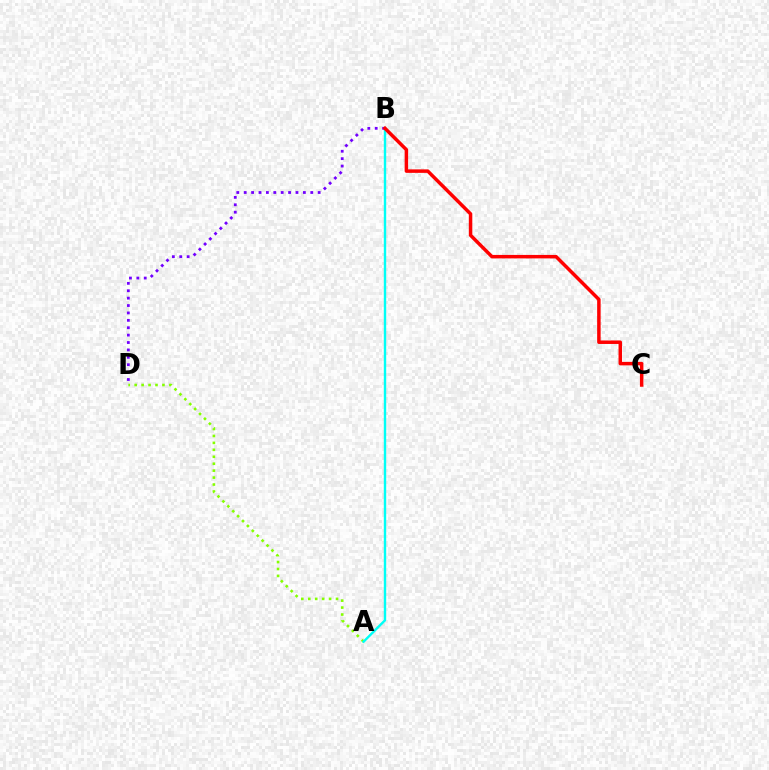{('A', 'D'): [{'color': '#84ff00', 'line_style': 'dotted', 'thickness': 1.89}], ('A', 'B'): [{'color': '#00fff6', 'line_style': 'solid', 'thickness': 1.73}], ('B', 'D'): [{'color': '#7200ff', 'line_style': 'dotted', 'thickness': 2.01}], ('B', 'C'): [{'color': '#ff0000', 'line_style': 'solid', 'thickness': 2.51}]}